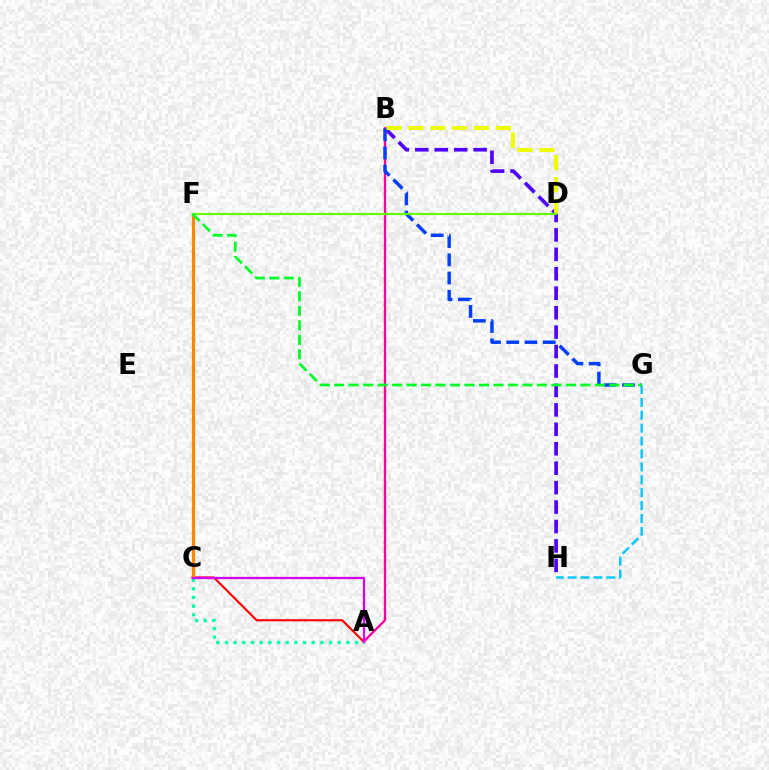{('A', 'C'): [{'color': '#ff0000', 'line_style': 'solid', 'thickness': 1.54}, {'color': '#00ffaf', 'line_style': 'dotted', 'thickness': 2.36}, {'color': '#d600ff', 'line_style': 'solid', 'thickness': 1.63}], ('B', 'H'): [{'color': '#4f00ff', 'line_style': 'dashed', 'thickness': 2.64}], ('A', 'B'): [{'color': '#ff00a0', 'line_style': 'solid', 'thickness': 1.69}], ('B', 'G'): [{'color': '#003fff', 'line_style': 'dashed', 'thickness': 2.48}], ('C', 'F'): [{'color': '#ff8800', 'line_style': 'solid', 'thickness': 2.33}], ('B', 'D'): [{'color': '#eeff00', 'line_style': 'dashed', 'thickness': 2.97}], ('D', 'F'): [{'color': '#66ff00', 'line_style': 'solid', 'thickness': 1.55}], ('G', 'H'): [{'color': '#00c7ff', 'line_style': 'dashed', 'thickness': 1.75}], ('F', 'G'): [{'color': '#00ff27', 'line_style': 'dashed', 'thickness': 1.97}]}